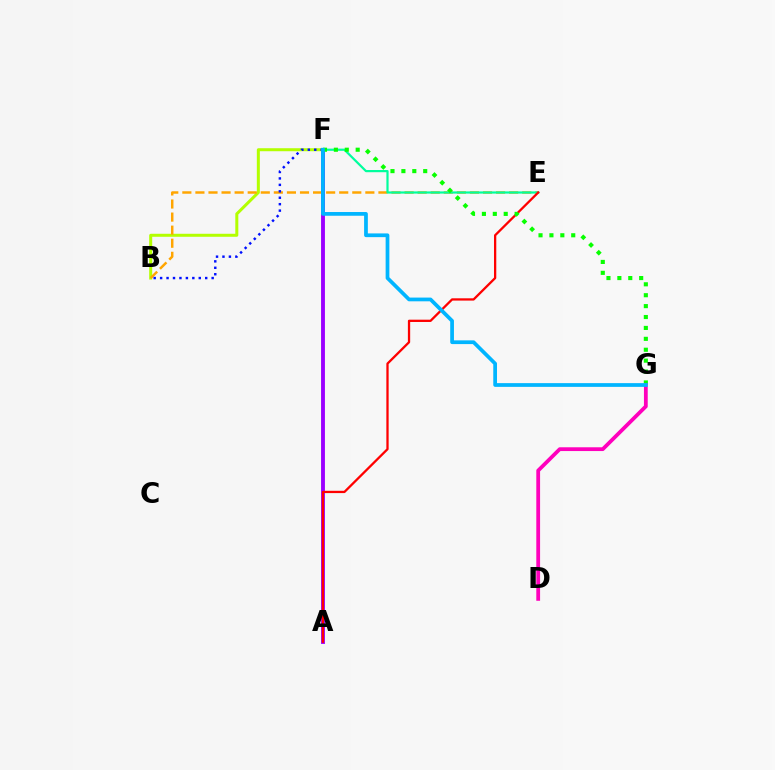{('B', 'F'): [{'color': '#b3ff00', 'line_style': 'solid', 'thickness': 2.17}, {'color': '#0010ff', 'line_style': 'dotted', 'thickness': 1.75}], ('B', 'E'): [{'color': '#ffa500', 'line_style': 'dashed', 'thickness': 1.78}], ('E', 'F'): [{'color': '#00ff9d', 'line_style': 'solid', 'thickness': 1.58}], ('A', 'F'): [{'color': '#9b00ff', 'line_style': 'solid', 'thickness': 2.79}], ('A', 'E'): [{'color': '#ff0000', 'line_style': 'solid', 'thickness': 1.65}], ('F', 'G'): [{'color': '#08ff00', 'line_style': 'dotted', 'thickness': 2.96}, {'color': '#00b5ff', 'line_style': 'solid', 'thickness': 2.69}], ('D', 'G'): [{'color': '#ff00bd', 'line_style': 'solid', 'thickness': 2.72}]}